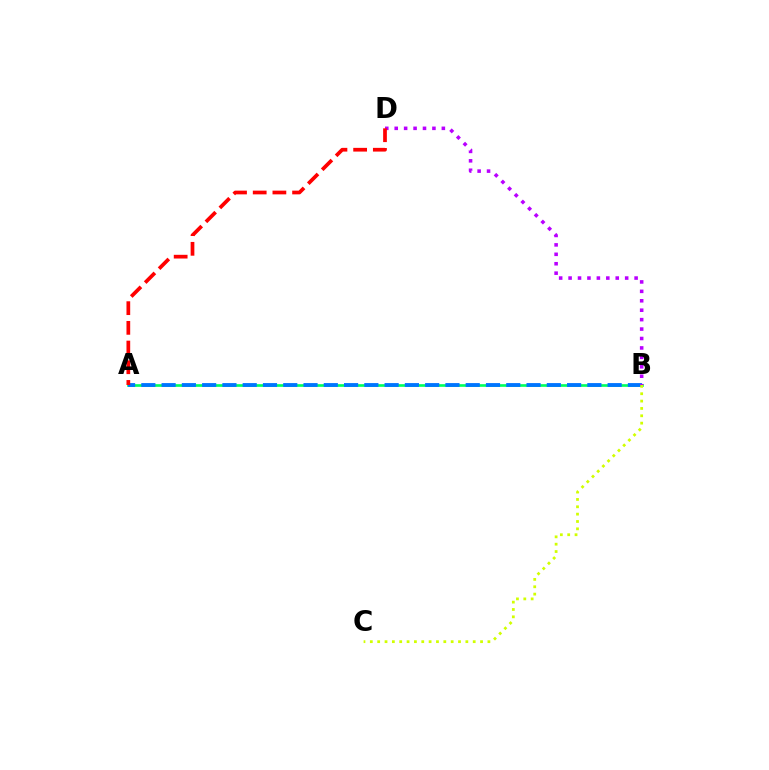{('A', 'B'): [{'color': '#00ff5c', 'line_style': 'solid', 'thickness': 1.92}, {'color': '#0074ff', 'line_style': 'dashed', 'thickness': 2.75}], ('B', 'D'): [{'color': '#b900ff', 'line_style': 'dotted', 'thickness': 2.56}], ('A', 'D'): [{'color': '#ff0000', 'line_style': 'dashed', 'thickness': 2.68}], ('B', 'C'): [{'color': '#d1ff00', 'line_style': 'dotted', 'thickness': 2.0}]}